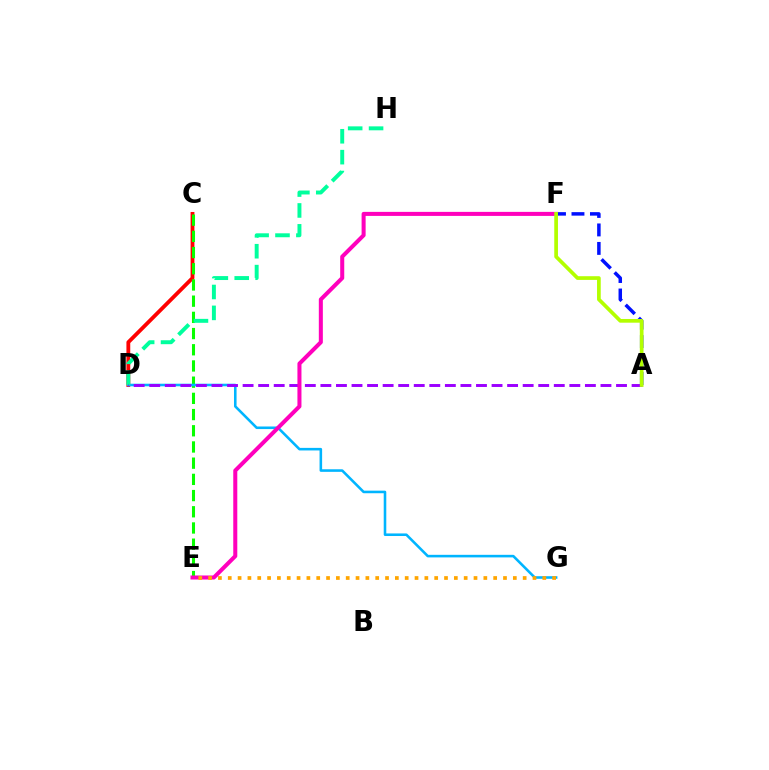{('C', 'D'): [{'color': '#ff0000', 'line_style': 'solid', 'thickness': 2.75}], ('C', 'E'): [{'color': '#08ff00', 'line_style': 'dashed', 'thickness': 2.2}], ('D', 'G'): [{'color': '#00b5ff', 'line_style': 'solid', 'thickness': 1.86}], ('D', 'H'): [{'color': '#00ff9d', 'line_style': 'dashed', 'thickness': 2.84}], ('A', 'D'): [{'color': '#9b00ff', 'line_style': 'dashed', 'thickness': 2.11}], ('E', 'F'): [{'color': '#ff00bd', 'line_style': 'solid', 'thickness': 2.9}], ('E', 'G'): [{'color': '#ffa500', 'line_style': 'dotted', 'thickness': 2.67}], ('A', 'F'): [{'color': '#0010ff', 'line_style': 'dashed', 'thickness': 2.51}, {'color': '#b3ff00', 'line_style': 'solid', 'thickness': 2.67}]}